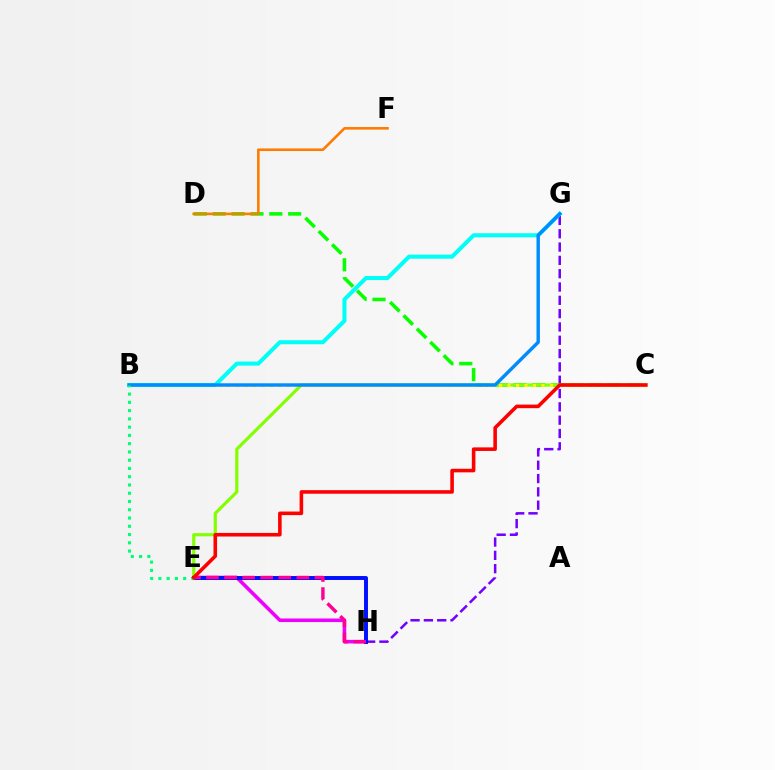{('G', 'H'): [{'color': '#7200ff', 'line_style': 'dashed', 'thickness': 1.81}], ('E', 'H'): [{'color': '#ee00ff', 'line_style': 'solid', 'thickness': 2.57}, {'color': '#0010ff', 'line_style': 'solid', 'thickness': 2.84}, {'color': '#ff0094', 'line_style': 'dashed', 'thickness': 2.45}], ('C', 'D'): [{'color': '#08ff00', 'line_style': 'dashed', 'thickness': 2.56}], ('D', 'F'): [{'color': '#ff7c00', 'line_style': 'solid', 'thickness': 1.88}], ('C', 'E'): [{'color': '#84ff00', 'line_style': 'solid', 'thickness': 2.29}, {'color': '#ff0000', 'line_style': 'solid', 'thickness': 2.57}], ('B', 'C'): [{'color': '#fcf500', 'line_style': 'dotted', 'thickness': 2.31}], ('B', 'G'): [{'color': '#00fff6', 'line_style': 'solid', 'thickness': 2.92}, {'color': '#008cff', 'line_style': 'solid', 'thickness': 2.47}], ('B', 'E'): [{'color': '#00ff74', 'line_style': 'dotted', 'thickness': 2.24}]}